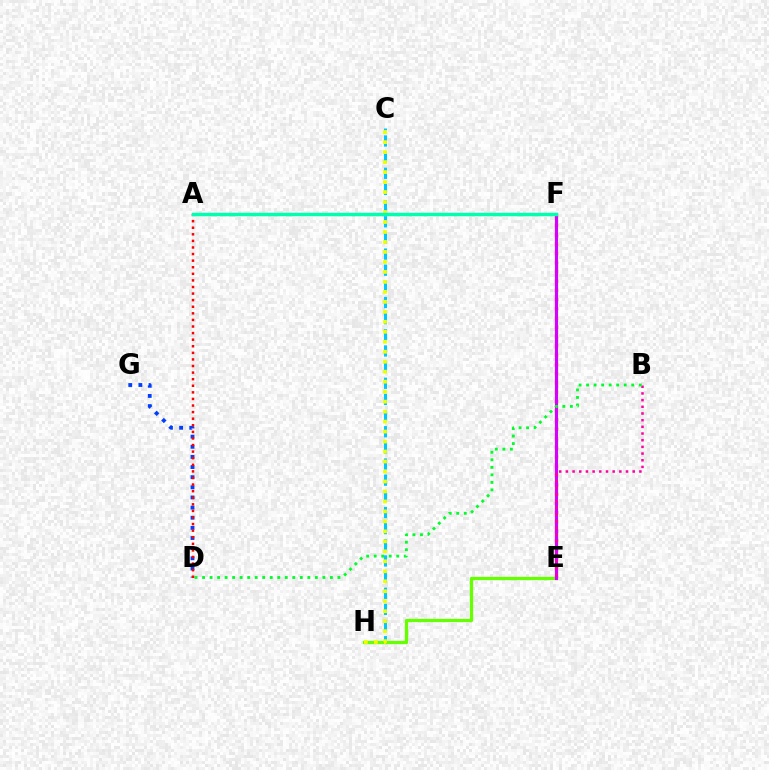{('D', 'G'): [{'color': '#003fff', 'line_style': 'dotted', 'thickness': 2.75}], ('E', 'F'): [{'color': '#ff8800', 'line_style': 'dotted', 'thickness': 2.52}, {'color': '#d600ff', 'line_style': 'solid', 'thickness': 2.26}], ('A', 'F'): [{'color': '#4f00ff', 'line_style': 'dotted', 'thickness': 2.13}, {'color': '#00ffaf', 'line_style': 'solid', 'thickness': 2.49}], ('A', 'D'): [{'color': '#ff0000', 'line_style': 'dotted', 'thickness': 1.79}], ('C', 'H'): [{'color': '#00c7ff', 'line_style': 'dashed', 'thickness': 2.19}, {'color': '#eeff00', 'line_style': 'dotted', 'thickness': 2.71}], ('E', 'H'): [{'color': '#66ff00', 'line_style': 'solid', 'thickness': 2.35}], ('B', 'E'): [{'color': '#ff00a0', 'line_style': 'dotted', 'thickness': 1.82}], ('B', 'D'): [{'color': '#00ff27', 'line_style': 'dotted', 'thickness': 2.04}]}